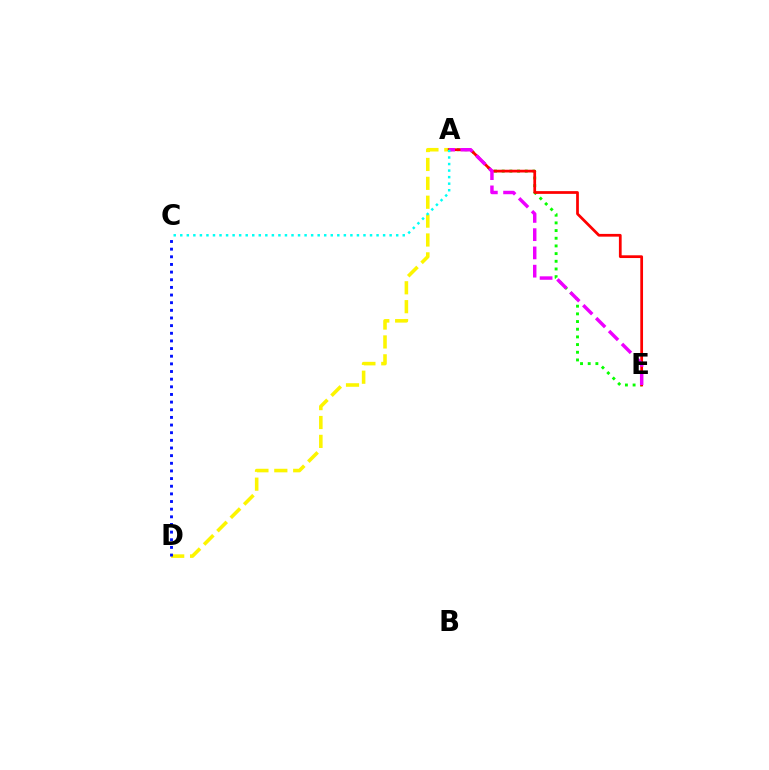{('A', 'E'): [{'color': '#08ff00', 'line_style': 'dotted', 'thickness': 2.09}, {'color': '#ff0000', 'line_style': 'solid', 'thickness': 1.98}, {'color': '#ee00ff', 'line_style': 'dashed', 'thickness': 2.48}], ('A', 'D'): [{'color': '#fcf500', 'line_style': 'dashed', 'thickness': 2.57}], ('C', 'D'): [{'color': '#0010ff', 'line_style': 'dotted', 'thickness': 2.08}], ('A', 'C'): [{'color': '#00fff6', 'line_style': 'dotted', 'thickness': 1.78}]}